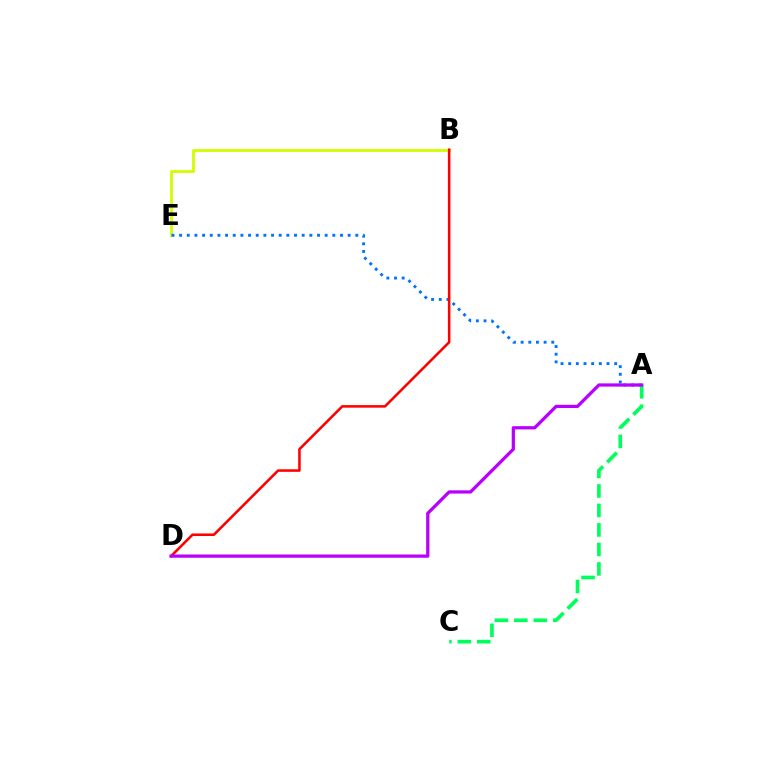{('B', 'E'): [{'color': '#d1ff00', 'line_style': 'solid', 'thickness': 2.04}], ('A', 'E'): [{'color': '#0074ff', 'line_style': 'dotted', 'thickness': 2.08}], ('A', 'C'): [{'color': '#00ff5c', 'line_style': 'dashed', 'thickness': 2.65}], ('B', 'D'): [{'color': '#ff0000', 'line_style': 'solid', 'thickness': 1.84}], ('A', 'D'): [{'color': '#b900ff', 'line_style': 'solid', 'thickness': 2.34}]}